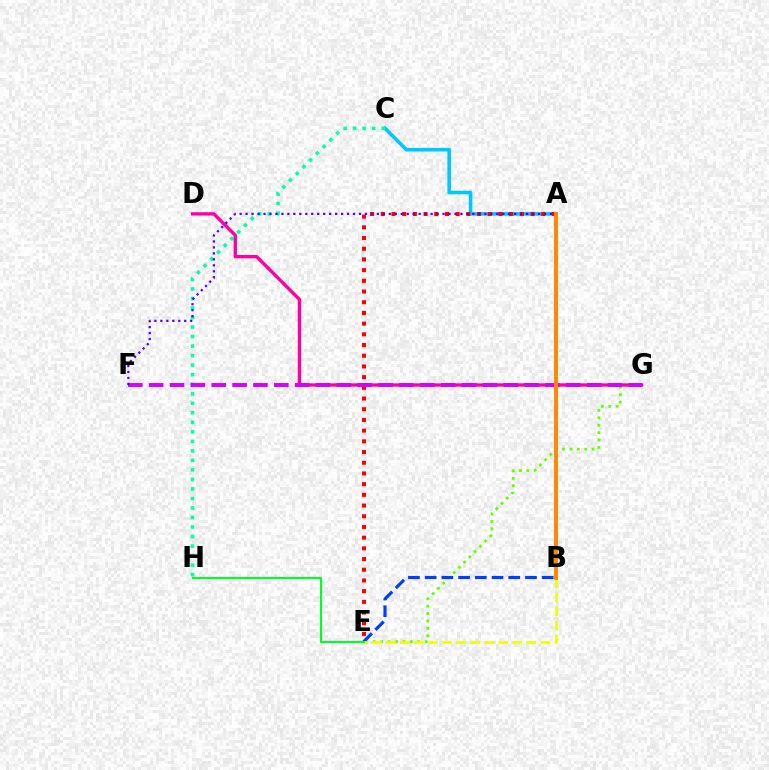{('E', 'G'): [{'color': '#66ff00', 'line_style': 'dotted', 'thickness': 2.02}], ('A', 'C'): [{'color': '#00c7ff', 'line_style': 'solid', 'thickness': 2.58}], ('C', 'H'): [{'color': '#00ffaf', 'line_style': 'dotted', 'thickness': 2.59}], ('A', 'E'): [{'color': '#ff0000', 'line_style': 'dotted', 'thickness': 2.91}], ('D', 'G'): [{'color': '#ff00a0', 'line_style': 'solid', 'thickness': 2.4}], ('B', 'E'): [{'color': '#003fff', 'line_style': 'dashed', 'thickness': 2.27}, {'color': '#eeff00', 'line_style': 'dashed', 'thickness': 1.91}], ('E', 'H'): [{'color': '#00ff27', 'line_style': 'solid', 'thickness': 1.51}], ('F', 'G'): [{'color': '#d600ff', 'line_style': 'dashed', 'thickness': 2.83}], ('A', 'F'): [{'color': '#4f00ff', 'line_style': 'dotted', 'thickness': 1.62}], ('A', 'B'): [{'color': '#ff8800', 'line_style': 'solid', 'thickness': 2.83}]}